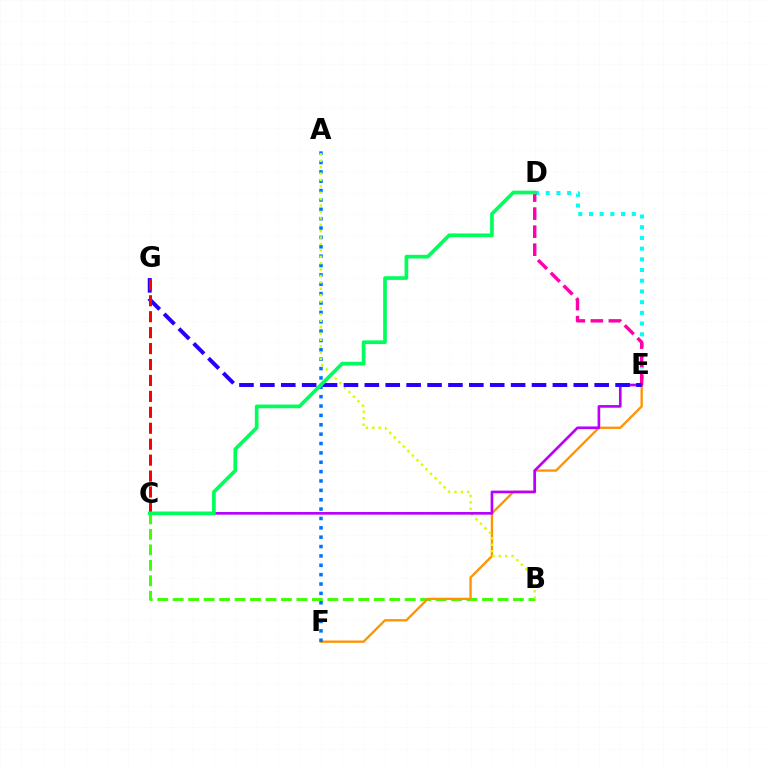{('D', 'E'): [{'color': '#00fff6', 'line_style': 'dotted', 'thickness': 2.91}, {'color': '#ff00ac', 'line_style': 'dashed', 'thickness': 2.45}], ('B', 'C'): [{'color': '#3dff00', 'line_style': 'dashed', 'thickness': 2.1}], ('E', 'F'): [{'color': '#ff9400', 'line_style': 'solid', 'thickness': 1.69}], ('A', 'F'): [{'color': '#0074ff', 'line_style': 'dotted', 'thickness': 2.55}], ('A', 'B'): [{'color': '#d1ff00', 'line_style': 'dotted', 'thickness': 1.74}], ('C', 'E'): [{'color': '#b900ff', 'line_style': 'solid', 'thickness': 1.91}], ('E', 'G'): [{'color': '#2500ff', 'line_style': 'dashed', 'thickness': 2.84}], ('C', 'G'): [{'color': '#ff0000', 'line_style': 'dashed', 'thickness': 2.16}], ('C', 'D'): [{'color': '#00ff5c', 'line_style': 'solid', 'thickness': 2.66}]}